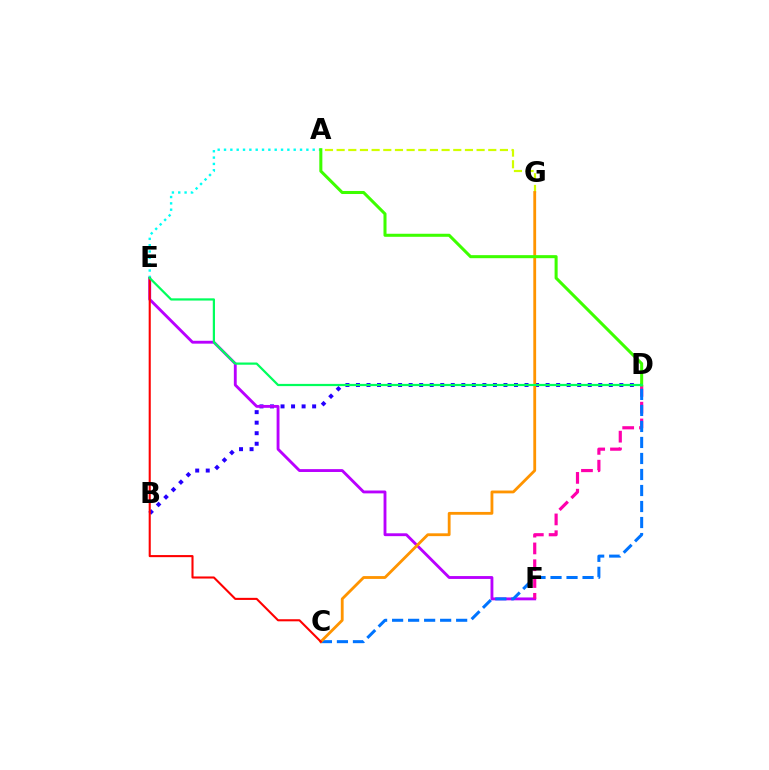{('B', 'D'): [{'color': '#2500ff', 'line_style': 'dotted', 'thickness': 2.86}], ('E', 'F'): [{'color': '#b900ff', 'line_style': 'solid', 'thickness': 2.06}], ('D', 'F'): [{'color': '#ff00ac', 'line_style': 'dashed', 'thickness': 2.28}], ('A', 'G'): [{'color': '#d1ff00', 'line_style': 'dashed', 'thickness': 1.58}], ('A', 'E'): [{'color': '#00fff6', 'line_style': 'dotted', 'thickness': 1.72}], ('C', 'D'): [{'color': '#0074ff', 'line_style': 'dashed', 'thickness': 2.18}], ('C', 'G'): [{'color': '#ff9400', 'line_style': 'solid', 'thickness': 2.03}], ('C', 'E'): [{'color': '#ff0000', 'line_style': 'solid', 'thickness': 1.5}], ('A', 'D'): [{'color': '#3dff00', 'line_style': 'solid', 'thickness': 2.19}], ('D', 'E'): [{'color': '#00ff5c', 'line_style': 'solid', 'thickness': 1.6}]}